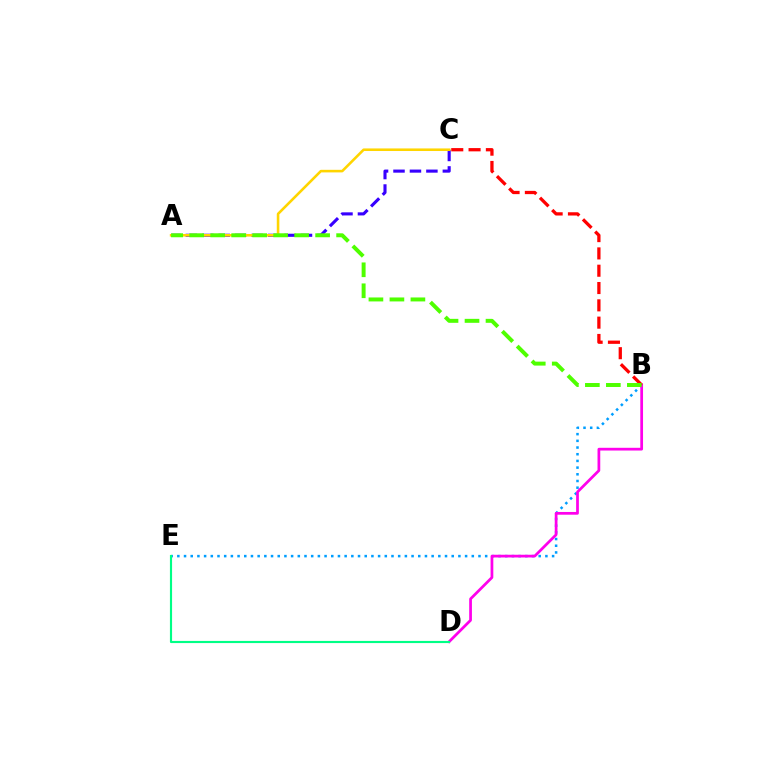{('A', 'C'): [{'color': '#3700ff', 'line_style': 'dashed', 'thickness': 2.24}, {'color': '#ffd500', 'line_style': 'solid', 'thickness': 1.86}], ('B', 'E'): [{'color': '#009eff', 'line_style': 'dotted', 'thickness': 1.82}], ('B', 'D'): [{'color': '#ff00ed', 'line_style': 'solid', 'thickness': 1.97}], ('B', 'C'): [{'color': '#ff0000', 'line_style': 'dashed', 'thickness': 2.35}], ('A', 'B'): [{'color': '#4fff00', 'line_style': 'dashed', 'thickness': 2.85}], ('D', 'E'): [{'color': '#00ff86', 'line_style': 'solid', 'thickness': 1.55}]}